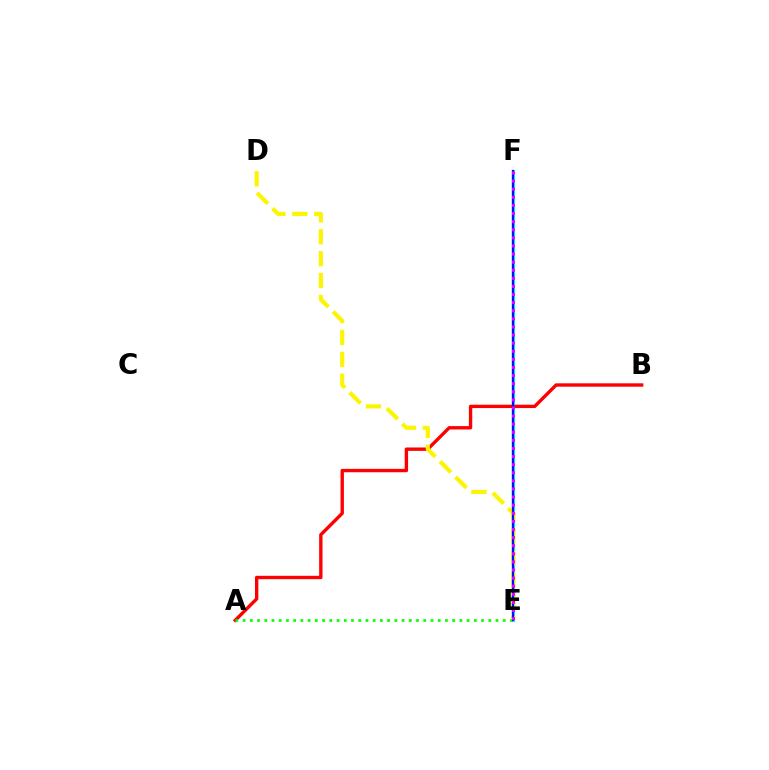{('E', 'F'): [{'color': '#00fff6', 'line_style': 'solid', 'thickness': 2.32}, {'color': '#0010ff', 'line_style': 'solid', 'thickness': 1.64}, {'color': '#ee00ff', 'line_style': 'dotted', 'thickness': 2.2}], ('A', 'B'): [{'color': '#ff0000', 'line_style': 'solid', 'thickness': 2.43}], ('A', 'E'): [{'color': '#08ff00', 'line_style': 'dotted', 'thickness': 1.96}], ('D', 'E'): [{'color': '#fcf500', 'line_style': 'dashed', 'thickness': 2.98}]}